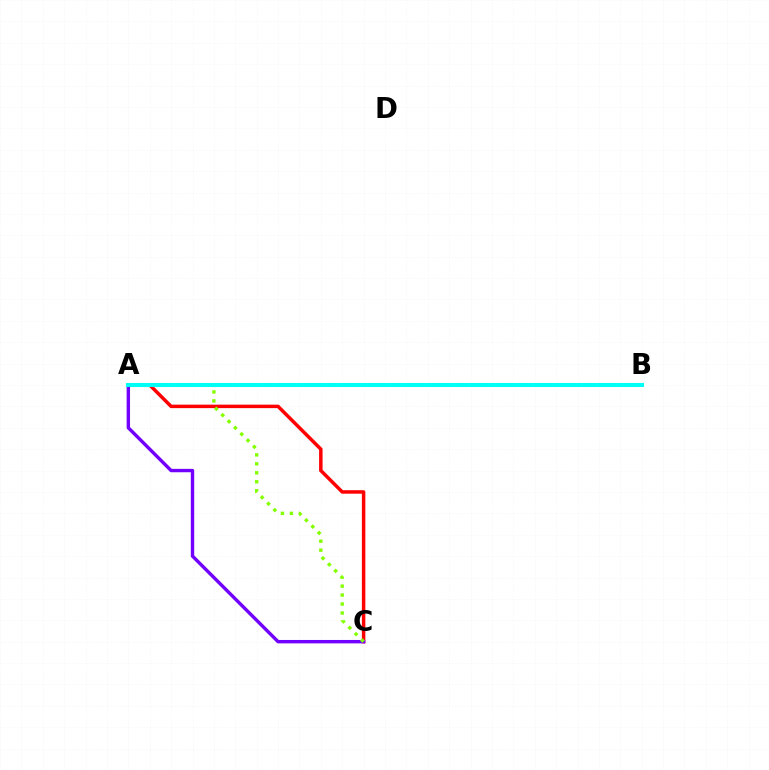{('A', 'C'): [{'color': '#ff0000', 'line_style': 'solid', 'thickness': 2.51}, {'color': '#7200ff', 'line_style': 'solid', 'thickness': 2.44}, {'color': '#84ff00', 'line_style': 'dotted', 'thickness': 2.43}], ('A', 'B'): [{'color': '#00fff6', 'line_style': 'solid', 'thickness': 2.93}]}